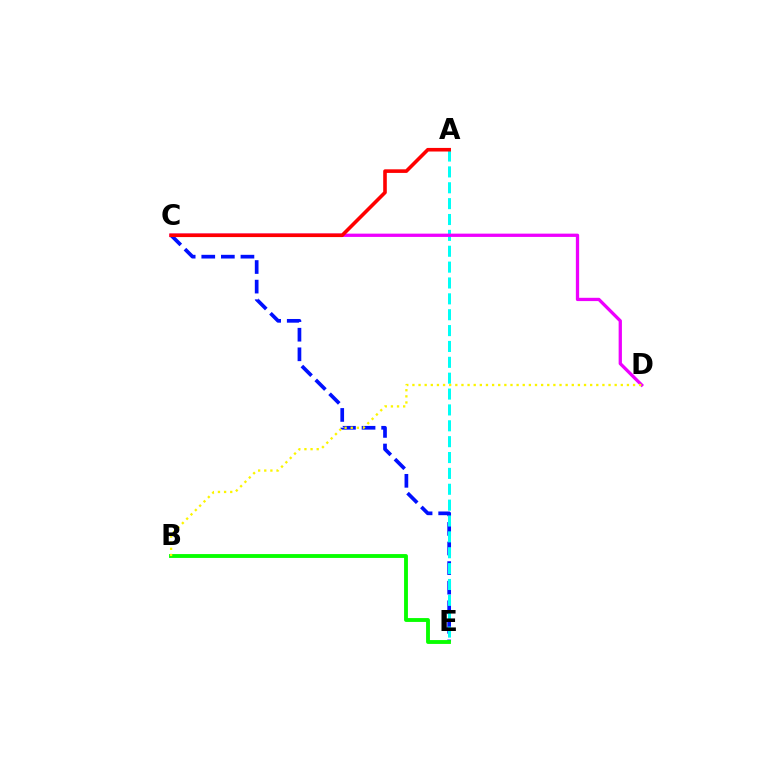{('C', 'E'): [{'color': '#0010ff', 'line_style': 'dashed', 'thickness': 2.66}], ('A', 'E'): [{'color': '#00fff6', 'line_style': 'dashed', 'thickness': 2.16}], ('C', 'D'): [{'color': '#ee00ff', 'line_style': 'solid', 'thickness': 2.36}], ('B', 'E'): [{'color': '#08ff00', 'line_style': 'solid', 'thickness': 2.78}], ('A', 'C'): [{'color': '#ff0000', 'line_style': 'solid', 'thickness': 2.59}], ('B', 'D'): [{'color': '#fcf500', 'line_style': 'dotted', 'thickness': 1.67}]}